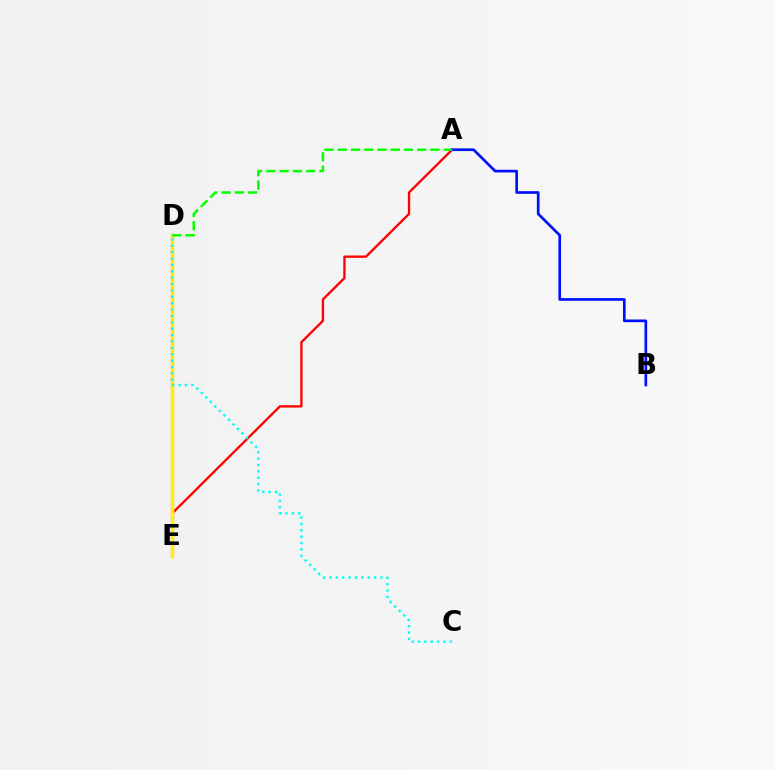{('A', 'E'): [{'color': '#ff0000', 'line_style': 'solid', 'thickness': 1.68}], ('D', 'E'): [{'color': '#ee00ff', 'line_style': 'solid', 'thickness': 2.26}, {'color': '#fcf500', 'line_style': 'solid', 'thickness': 2.46}], ('A', 'B'): [{'color': '#0010ff', 'line_style': 'solid', 'thickness': 1.93}], ('A', 'D'): [{'color': '#08ff00', 'line_style': 'dashed', 'thickness': 1.8}], ('C', 'D'): [{'color': '#00fff6', 'line_style': 'dotted', 'thickness': 1.73}]}